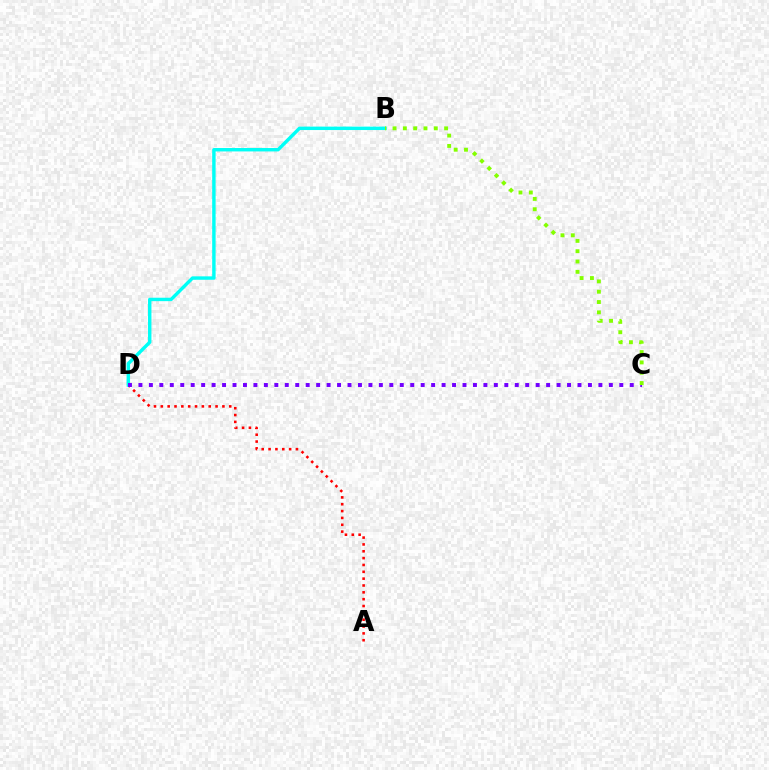{('A', 'D'): [{'color': '#ff0000', 'line_style': 'dotted', 'thickness': 1.86}], ('B', 'D'): [{'color': '#00fff6', 'line_style': 'solid', 'thickness': 2.46}], ('C', 'D'): [{'color': '#7200ff', 'line_style': 'dotted', 'thickness': 2.84}], ('B', 'C'): [{'color': '#84ff00', 'line_style': 'dotted', 'thickness': 2.8}]}